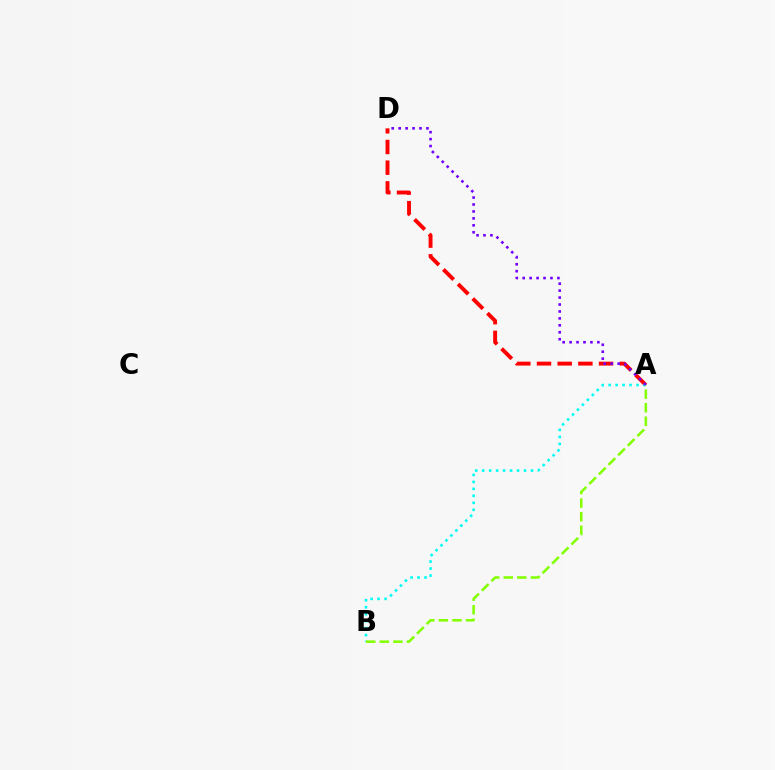{('A', 'D'): [{'color': '#ff0000', 'line_style': 'dashed', 'thickness': 2.81}, {'color': '#7200ff', 'line_style': 'dotted', 'thickness': 1.89}], ('A', 'B'): [{'color': '#00fff6', 'line_style': 'dotted', 'thickness': 1.89}, {'color': '#84ff00', 'line_style': 'dashed', 'thickness': 1.85}]}